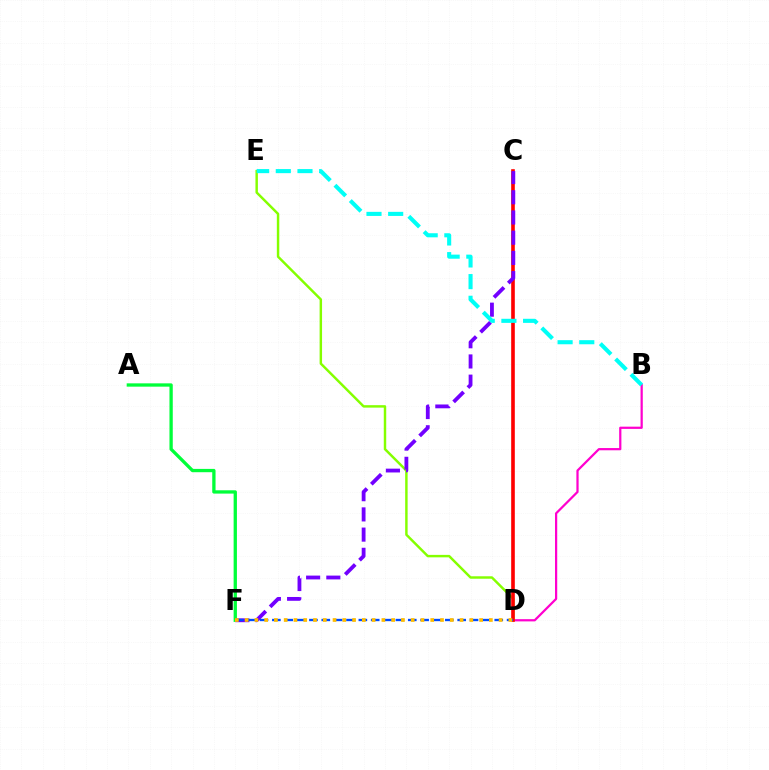{('B', 'D'): [{'color': '#ff00cf', 'line_style': 'solid', 'thickness': 1.61}], ('D', 'E'): [{'color': '#84ff00', 'line_style': 'solid', 'thickness': 1.77}], ('A', 'F'): [{'color': '#00ff39', 'line_style': 'solid', 'thickness': 2.38}], ('C', 'D'): [{'color': '#ff0000', 'line_style': 'solid', 'thickness': 2.61}], ('C', 'F'): [{'color': '#7200ff', 'line_style': 'dashed', 'thickness': 2.75}], ('B', 'E'): [{'color': '#00fff6', 'line_style': 'dashed', 'thickness': 2.95}], ('D', 'F'): [{'color': '#004bff', 'line_style': 'dashed', 'thickness': 1.68}, {'color': '#ffbd00', 'line_style': 'dotted', 'thickness': 2.65}]}